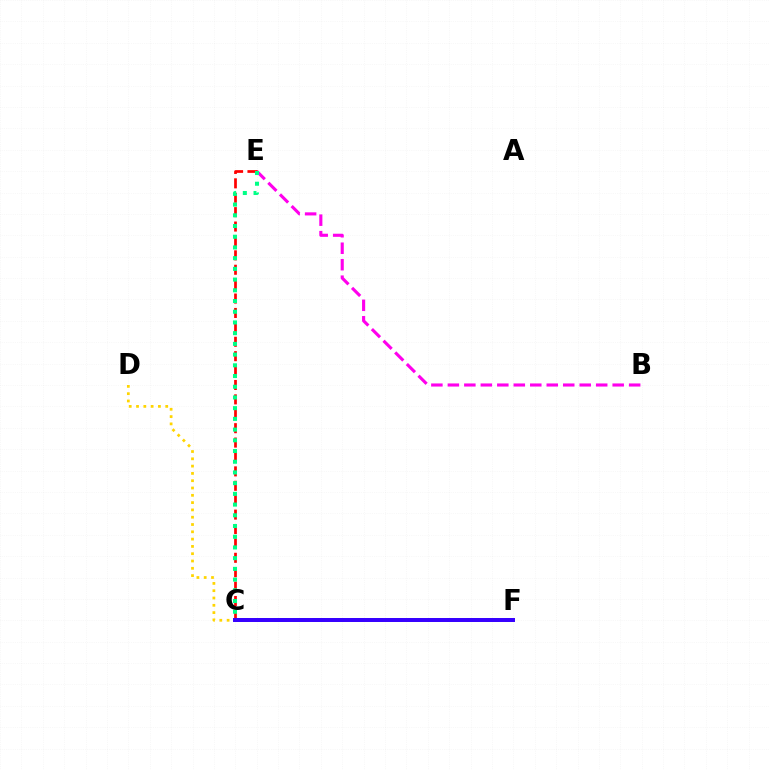{('B', 'E'): [{'color': '#ff00ed', 'line_style': 'dashed', 'thickness': 2.24}], ('C', 'D'): [{'color': '#ffd500', 'line_style': 'dotted', 'thickness': 1.98}], ('C', 'F'): [{'color': '#009eff', 'line_style': 'dashed', 'thickness': 2.62}, {'color': '#4fff00', 'line_style': 'solid', 'thickness': 1.68}, {'color': '#3700ff', 'line_style': 'solid', 'thickness': 2.86}], ('C', 'E'): [{'color': '#ff0000', 'line_style': 'dashed', 'thickness': 1.96}, {'color': '#00ff86', 'line_style': 'dotted', 'thickness': 2.91}]}